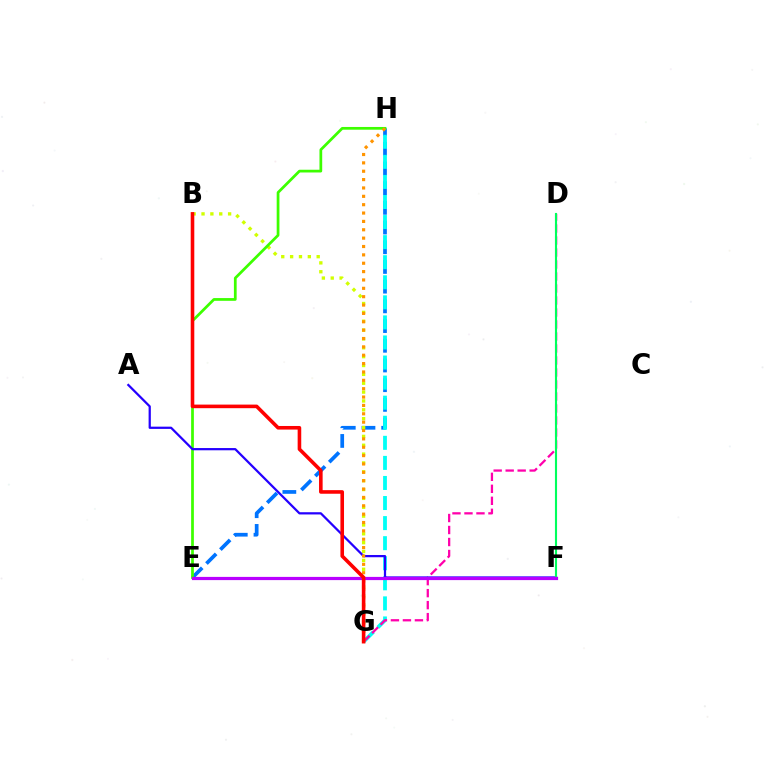{('E', 'H'): [{'color': '#0074ff', 'line_style': 'dashed', 'thickness': 2.68}, {'color': '#3dff00', 'line_style': 'solid', 'thickness': 1.97}], ('G', 'H'): [{'color': '#00fff6', 'line_style': 'dashed', 'thickness': 2.73}, {'color': '#ff9400', 'line_style': 'dotted', 'thickness': 2.27}], ('B', 'G'): [{'color': '#d1ff00', 'line_style': 'dotted', 'thickness': 2.41}, {'color': '#ff0000', 'line_style': 'solid', 'thickness': 2.59}], ('D', 'G'): [{'color': '#ff00ac', 'line_style': 'dashed', 'thickness': 1.63}], ('A', 'F'): [{'color': '#2500ff', 'line_style': 'solid', 'thickness': 1.61}], ('D', 'F'): [{'color': '#00ff5c', 'line_style': 'solid', 'thickness': 1.53}], ('E', 'F'): [{'color': '#b900ff', 'line_style': 'solid', 'thickness': 2.31}]}